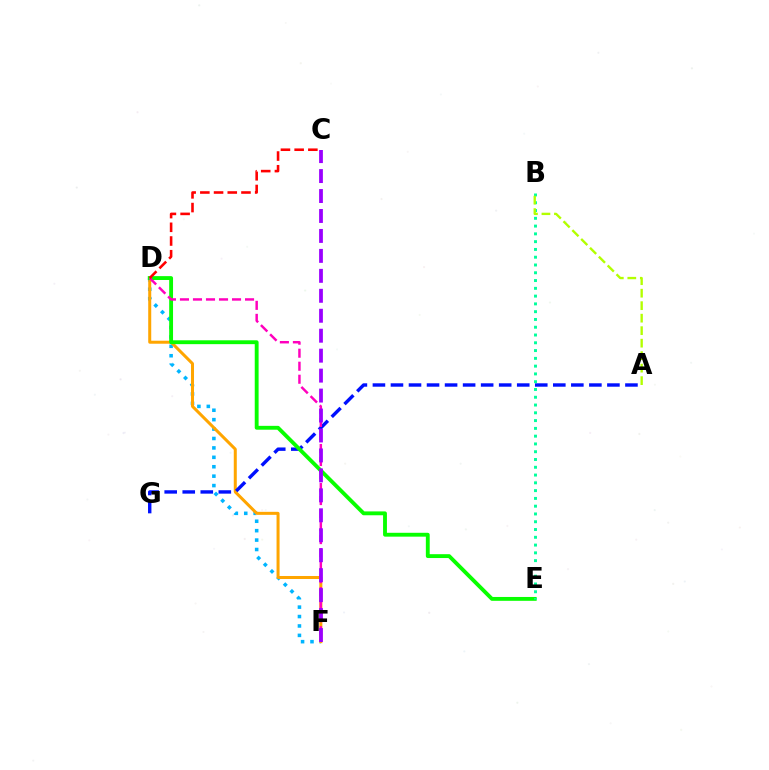{('D', 'F'): [{'color': '#00b5ff', 'line_style': 'dotted', 'thickness': 2.56}, {'color': '#ffa500', 'line_style': 'solid', 'thickness': 2.17}, {'color': '#ff00bd', 'line_style': 'dashed', 'thickness': 1.77}], ('A', 'G'): [{'color': '#0010ff', 'line_style': 'dashed', 'thickness': 2.45}], ('D', 'E'): [{'color': '#08ff00', 'line_style': 'solid', 'thickness': 2.78}], ('B', 'E'): [{'color': '#00ff9d', 'line_style': 'dotted', 'thickness': 2.11}], ('C', 'D'): [{'color': '#ff0000', 'line_style': 'dashed', 'thickness': 1.86}], ('C', 'F'): [{'color': '#9b00ff', 'line_style': 'dashed', 'thickness': 2.71}], ('A', 'B'): [{'color': '#b3ff00', 'line_style': 'dashed', 'thickness': 1.7}]}